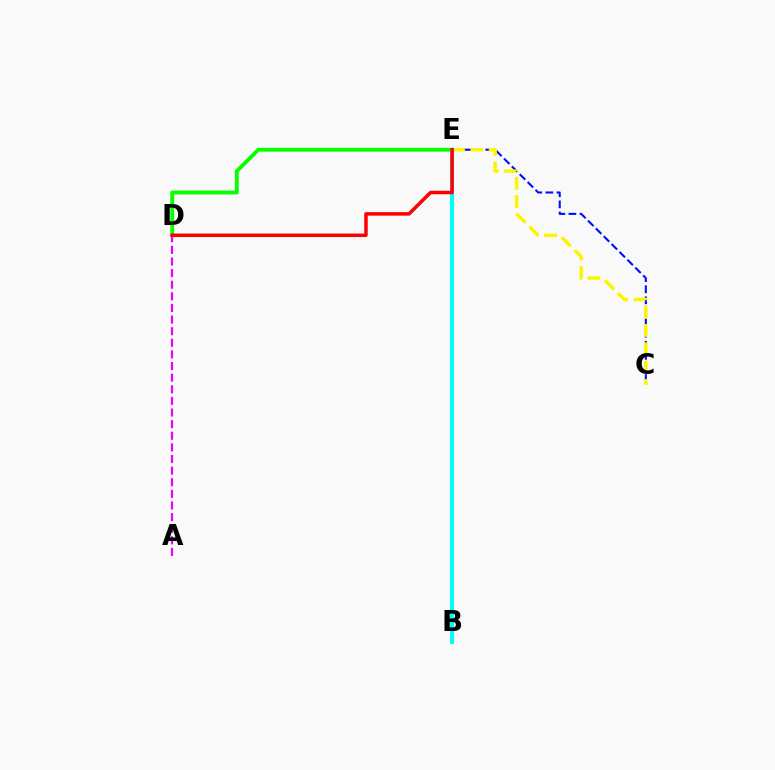{('C', 'E'): [{'color': '#0010ff', 'line_style': 'dashed', 'thickness': 1.51}, {'color': '#fcf500', 'line_style': 'dashed', 'thickness': 2.49}], ('A', 'D'): [{'color': '#ee00ff', 'line_style': 'dashed', 'thickness': 1.58}], ('D', 'E'): [{'color': '#08ff00', 'line_style': 'solid', 'thickness': 2.79}, {'color': '#ff0000', 'line_style': 'solid', 'thickness': 2.53}], ('B', 'E'): [{'color': '#00fff6', 'line_style': 'solid', 'thickness': 2.89}]}